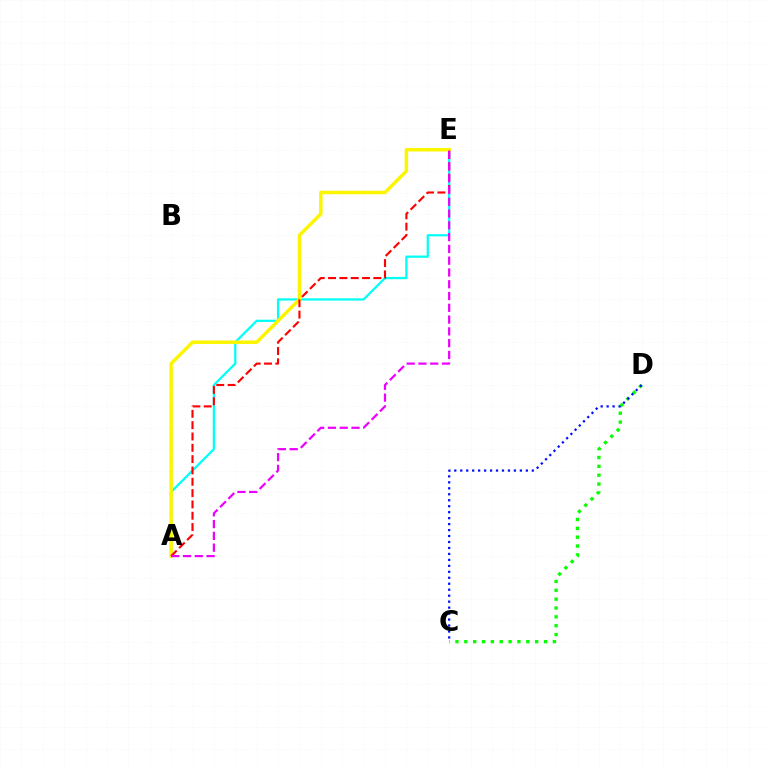{('A', 'E'): [{'color': '#00fff6', 'line_style': 'solid', 'thickness': 1.62}, {'color': '#fcf500', 'line_style': 'solid', 'thickness': 2.5}, {'color': '#ff0000', 'line_style': 'dashed', 'thickness': 1.54}, {'color': '#ee00ff', 'line_style': 'dashed', 'thickness': 1.6}], ('C', 'D'): [{'color': '#08ff00', 'line_style': 'dotted', 'thickness': 2.41}, {'color': '#0010ff', 'line_style': 'dotted', 'thickness': 1.62}]}